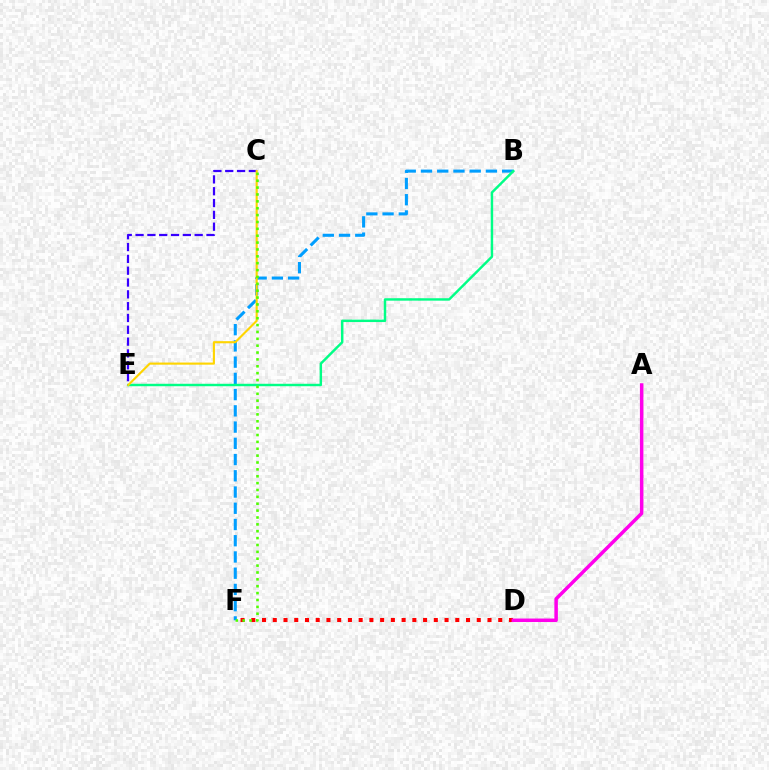{('B', 'F'): [{'color': '#009eff', 'line_style': 'dashed', 'thickness': 2.21}], ('D', 'F'): [{'color': '#ff0000', 'line_style': 'dotted', 'thickness': 2.92}], ('B', 'E'): [{'color': '#00ff86', 'line_style': 'solid', 'thickness': 1.76}], ('A', 'D'): [{'color': '#ff00ed', 'line_style': 'solid', 'thickness': 2.52}], ('C', 'E'): [{'color': '#3700ff', 'line_style': 'dashed', 'thickness': 1.61}, {'color': '#ffd500', 'line_style': 'solid', 'thickness': 1.53}], ('C', 'F'): [{'color': '#4fff00', 'line_style': 'dotted', 'thickness': 1.87}]}